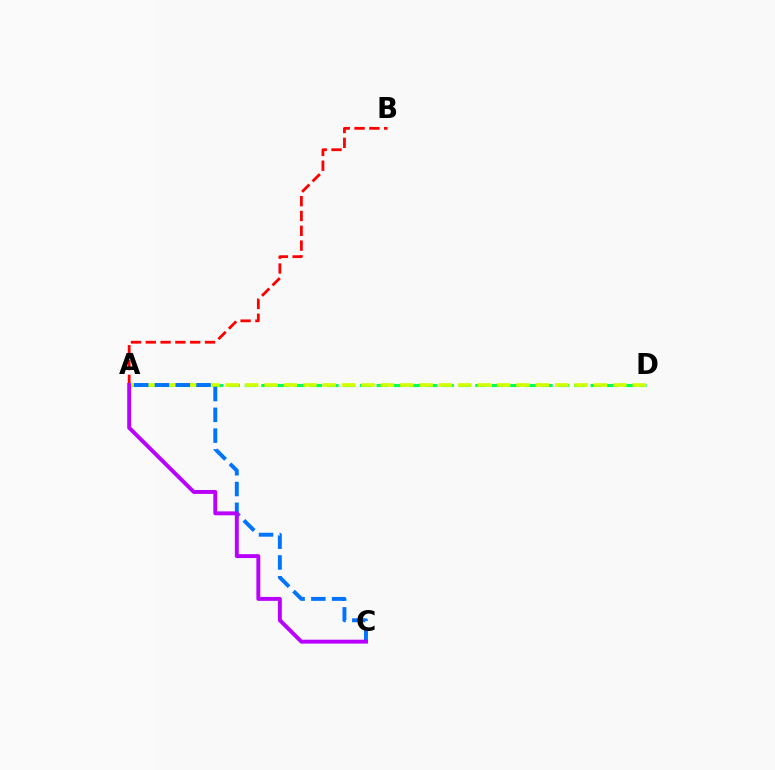{('A', 'D'): [{'color': '#00ff5c', 'line_style': 'dashed', 'thickness': 2.24}, {'color': '#d1ff00', 'line_style': 'dashed', 'thickness': 2.63}], ('A', 'B'): [{'color': '#ff0000', 'line_style': 'dashed', 'thickness': 2.01}], ('A', 'C'): [{'color': '#0074ff', 'line_style': 'dashed', 'thickness': 2.82}, {'color': '#b900ff', 'line_style': 'solid', 'thickness': 2.82}]}